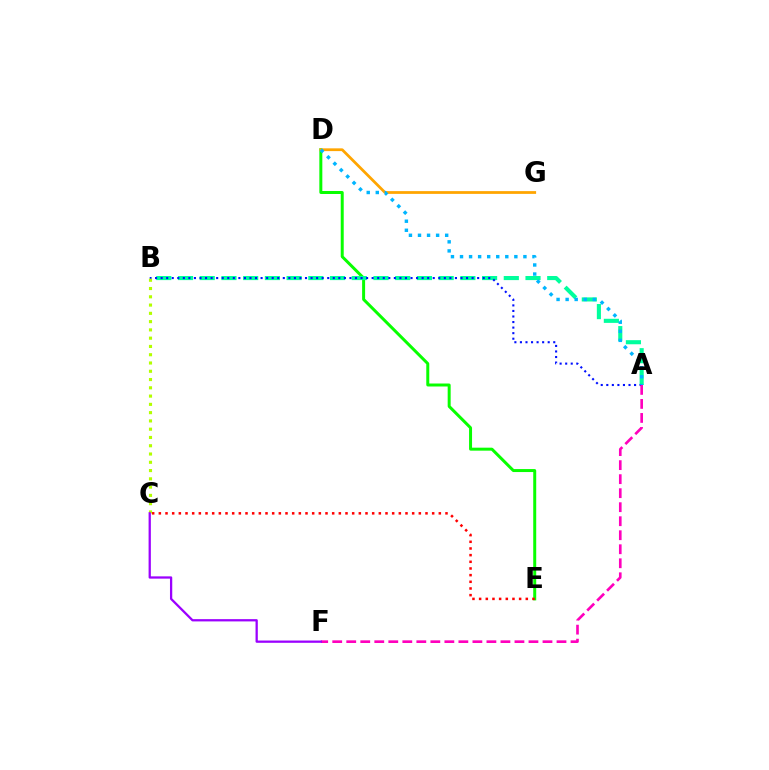{('D', 'E'): [{'color': '#08ff00', 'line_style': 'solid', 'thickness': 2.15}], ('D', 'G'): [{'color': '#ffa500', 'line_style': 'solid', 'thickness': 1.98}], ('A', 'B'): [{'color': '#00ff9d', 'line_style': 'dashed', 'thickness': 2.95}, {'color': '#0010ff', 'line_style': 'dotted', 'thickness': 1.51}], ('A', 'D'): [{'color': '#00b5ff', 'line_style': 'dotted', 'thickness': 2.46}], ('A', 'F'): [{'color': '#ff00bd', 'line_style': 'dashed', 'thickness': 1.9}], ('B', 'C'): [{'color': '#b3ff00', 'line_style': 'dotted', 'thickness': 2.25}], ('C', 'E'): [{'color': '#ff0000', 'line_style': 'dotted', 'thickness': 1.81}], ('C', 'F'): [{'color': '#9b00ff', 'line_style': 'solid', 'thickness': 1.64}]}